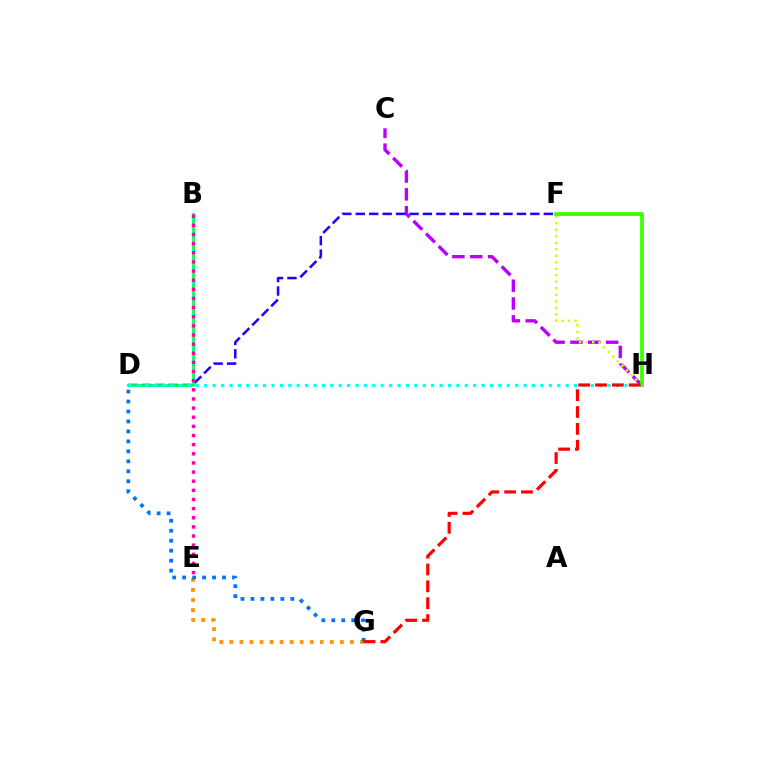{('C', 'H'): [{'color': '#b900ff', 'line_style': 'dashed', 'thickness': 2.43}], ('F', 'H'): [{'color': '#d1ff00', 'line_style': 'dotted', 'thickness': 1.77}, {'color': '#3dff00', 'line_style': 'solid', 'thickness': 2.7}], ('D', 'F'): [{'color': '#2500ff', 'line_style': 'dashed', 'thickness': 1.82}], ('B', 'D'): [{'color': '#00ff5c', 'line_style': 'solid', 'thickness': 2.0}], ('E', 'G'): [{'color': '#ff9400', 'line_style': 'dotted', 'thickness': 2.73}], ('D', 'H'): [{'color': '#00fff6', 'line_style': 'dotted', 'thickness': 2.28}], ('B', 'E'): [{'color': '#ff00ac', 'line_style': 'dotted', 'thickness': 2.48}], ('D', 'G'): [{'color': '#0074ff', 'line_style': 'dotted', 'thickness': 2.71}], ('G', 'H'): [{'color': '#ff0000', 'line_style': 'dashed', 'thickness': 2.29}]}